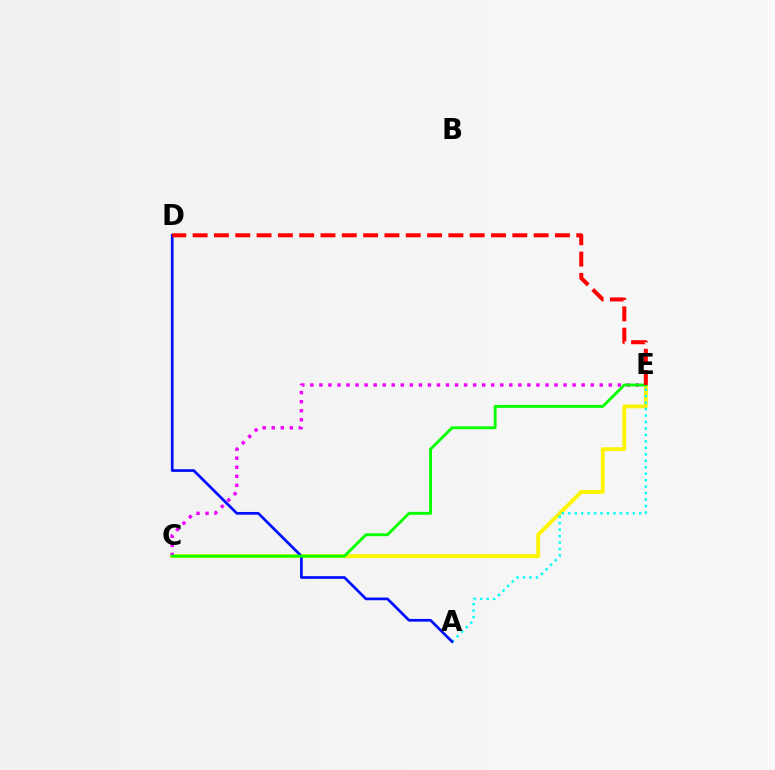{('C', 'E'): [{'color': '#fcf500', 'line_style': 'solid', 'thickness': 2.77}, {'color': '#ee00ff', 'line_style': 'dotted', 'thickness': 2.46}, {'color': '#08ff00', 'line_style': 'solid', 'thickness': 2.08}], ('A', 'E'): [{'color': '#00fff6', 'line_style': 'dotted', 'thickness': 1.75}], ('A', 'D'): [{'color': '#0010ff', 'line_style': 'solid', 'thickness': 1.95}], ('D', 'E'): [{'color': '#ff0000', 'line_style': 'dashed', 'thickness': 2.9}]}